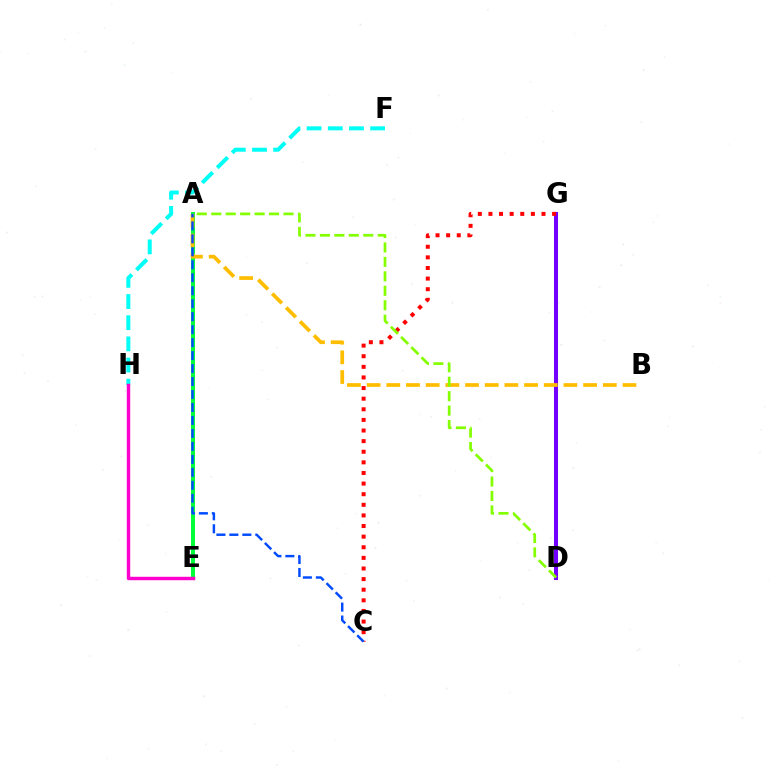{('D', 'G'): [{'color': '#7200ff', 'line_style': 'solid', 'thickness': 2.92}], ('A', 'E'): [{'color': '#00ff39', 'line_style': 'solid', 'thickness': 2.86}], ('C', 'G'): [{'color': '#ff0000', 'line_style': 'dotted', 'thickness': 2.88}], ('F', 'H'): [{'color': '#00fff6', 'line_style': 'dashed', 'thickness': 2.88}], ('A', 'B'): [{'color': '#ffbd00', 'line_style': 'dashed', 'thickness': 2.67}], ('E', 'H'): [{'color': '#ff00cf', 'line_style': 'solid', 'thickness': 2.47}], ('A', 'C'): [{'color': '#004bff', 'line_style': 'dashed', 'thickness': 1.76}], ('A', 'D'): [{'color': '#84ff00', 'line_style': 'dashed', 'thickness': 1.96}]}